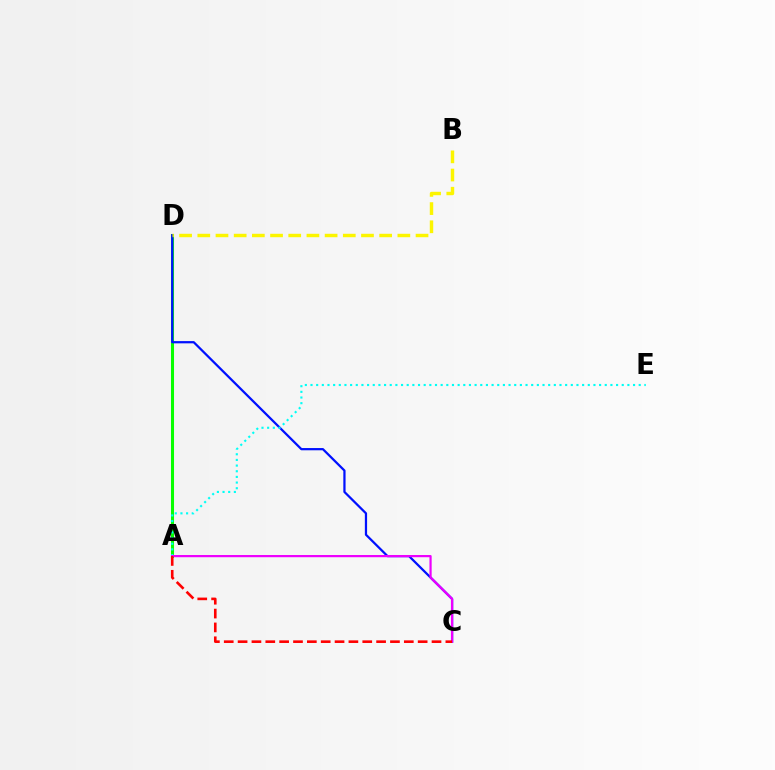{('A', 'D'): [{'color': '#08ff00', 'line_style': 'solid', 'thickness': 2.2}], ('C', 'D'): [{'color': '#0010ff', 'line_style': 'solid', 'thickness': 1.61}], ('A', 'E'): [{'color': '#00fff6', 'line_style': 'dotted', 'thickness': 1.54}], ('B', 'D'): [{'color': '#fcf500', 'line_style': 'dashed', 'thickness': 2.47}], ('A', 'C'): [{'color': '#ee00ff', 'line_style': 'solid', 'thickness': 1.59}, {'color': '#ff0000', 'line_style': 'dashed', 'thickness': 1.88}]}